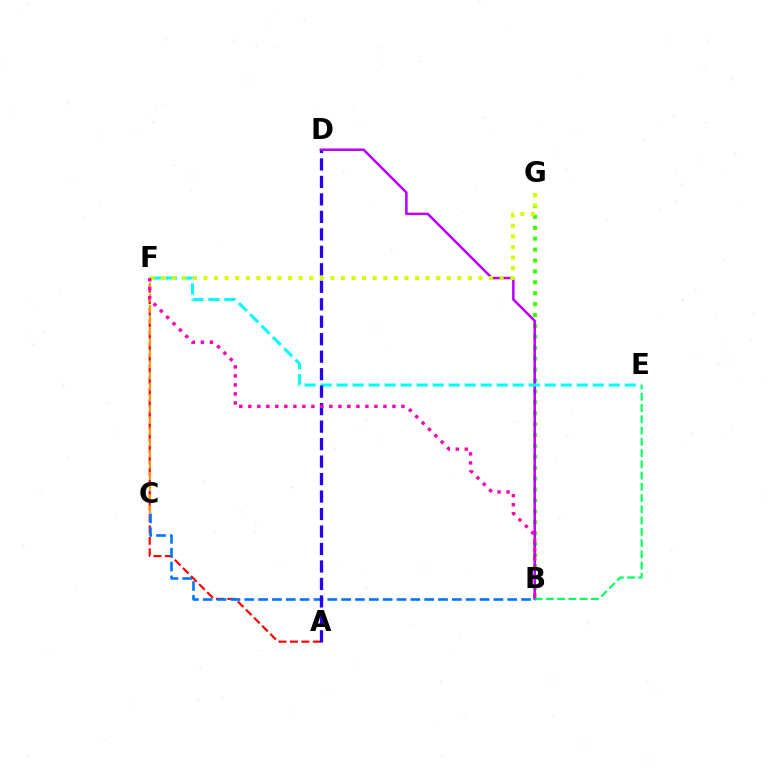{('B', 'G'): [{'color': '#3dff00', 'line_style': 'dotted', 'thickness': 2.96}], ('B', 'D'): [{'color': '#b900ff', 'line_style': 'solid', 'thickness': 1.81}], ('E', 'F'): [{'color': '#00fff6', 'line_style': 'dashed', 'thickness': 2.18}], ('F', 'G'): [{'color': '#d1ff00', 'line_style': 'dotted', 'thickness': 2.87}], ('A', 'F'): [{'color': '#ff0000', 'line_style': 'dashed', 'thickness': 1.56}], ('B', 'E'): [{'color': '#00ff5c', 'line_style': 'dashed', 'thickness': 1.53}], ('C', 'F'): [{'color': '#ff9400', 'line_style': 'dashed', 'thickness': 1.51}], ('B', 'C'): [{'color': '#0074ff', 'line_style': 'dashed', 'thickness': 1.88}], ('A', 'D'): [{'color': '#2500ff', 'line_style': 'dashed', 'thickness': 2.37}], ('B', 'F'): [{'color': '#ff00ac', 'line_style': 'dotted', 'thickness': 2.45}]}